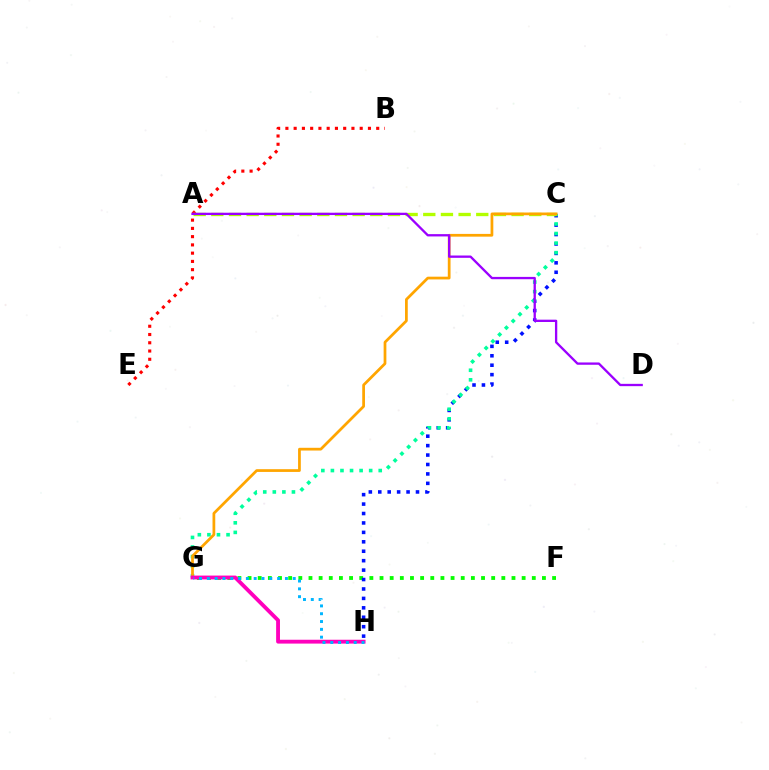{('F', 'G'): [{'color': '#08ff00', 'line_style': 'dotted', 'thickness': 2.76}], ('C', 'H'): [{'color': '#0010ff', 'line_style': 'dotted', 'thickness': 2.56}], ('B', 'E'): [{'color': '#ff0000', 'line_style': 'dotted', 'thickness': 2.24}], ('C', 'G'): [{'color': '#00ff9d', 'line_style': 'dotted', 'thickness': 2.6}, {'color': '#ffa500', 'line_style': 'solid', 'thickness': 1.98}], ('A', 'C'): [{'color': '#b3ff00', 'line_style': 'dashed', 'thickness': 2.4}], ('A', 'D'): [{'color': '#9b00ff', 'line_style': 'solid', 'thickness': 1.67}], ('G', 'H'): [{'color': '#ff00bd', 'line_style': 'solid', 'thickness': 2.77}, {'color': '#00b5ff', 'line_style': 'dotted', 'thickness': 2.12}]}